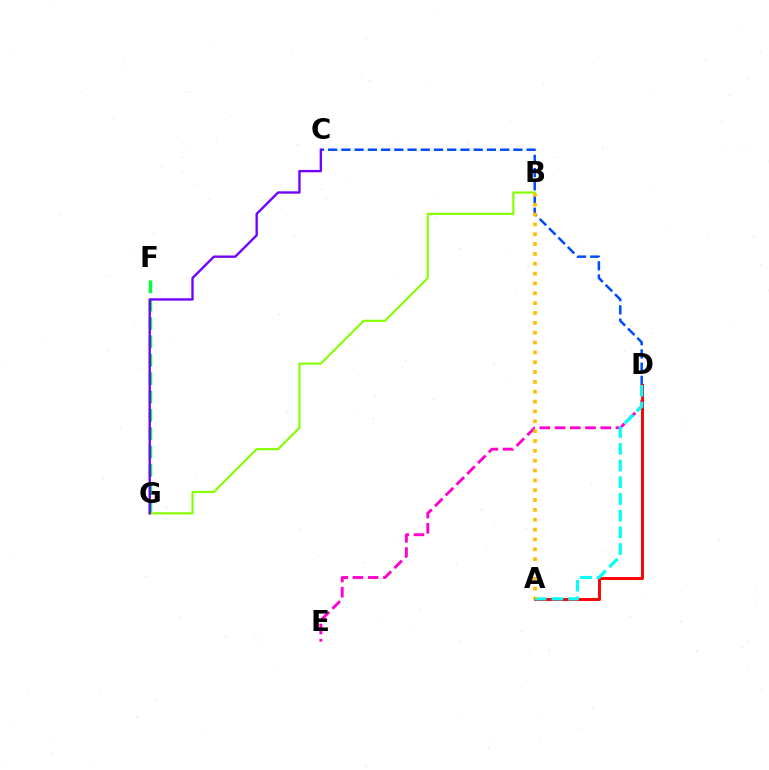{('F', 'G'): [{'color': '#00ff39', 'line_style': 'dashed', 'thickness': 2.49}], ('C', 'D'): [{'color': '#004bff', 'line_style': 'dashed', 'thickness': 1.8}], ('B', 'G'): [{'color': '#84ff00', 'line_style': 'solid', 'thickness': 1.53}], ('D', 'E'): [{'color': '#ff00cf', 'line_style': 'dashed', 'thickness': 2.07}], ('A', 'D'): [{'color': '#ff0000', 'line_style': 'solid', 'thickness': 2.1}, {'color': '#00fff6', 'line_style': 'dashed', 'thickness': 2.27}], ('A', 'B'): [{'color': '#ffbd00', 'line_style': 'dotted', 'thickness': 2.67}], ('C', 'G'): [{'color': '#7200ff', 'line_style': 'solid', 'thickness': 1.69}]}